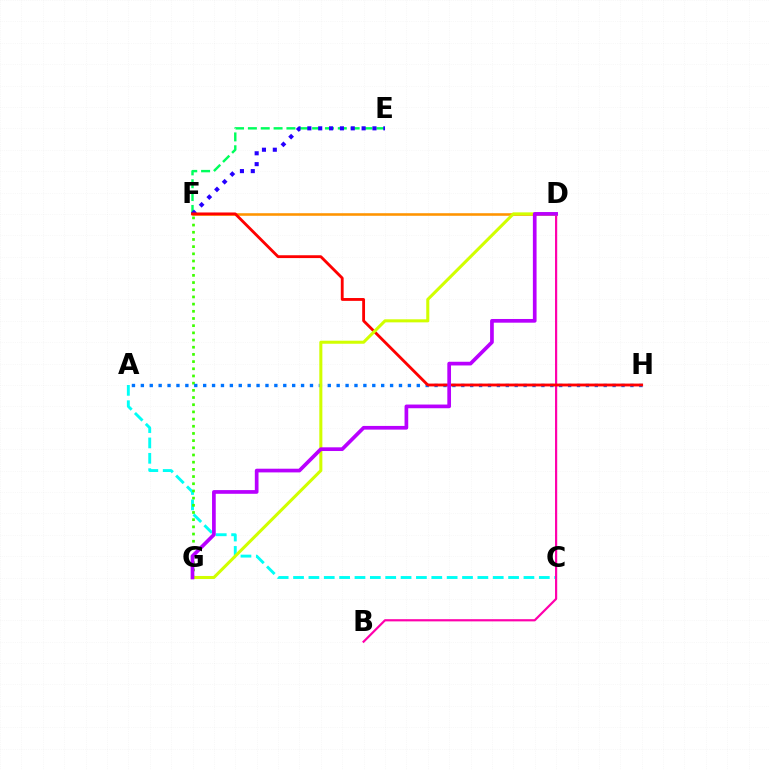{('A', 'C'): [{'color': '#00fff6', 'line_style': 'dashed', 'thickness': 2.09}], ('F', 'G'): [{'color': '#3dff00', 'line_style': 'dotted', 'thickness': 1.95}], ('E', 'F'): [{'color': '#00ff5c', 'line_style': 'dashed', 'thickness': 1.74}, {'color': '#2500ff', 'line_style': 'dotted', 'thickness': 2.95}], ('D', 'F'): [{'color': '#ff9400', 'line_style': 'solid', 'thickness': 1.85}], ('A', 'H'): [{'color': '#0074ff', 'line_style': 'dotted', 'thickness': 2.42}], ('B', 'D'): [{'color': '#ff00ac', 'line_style': 'solid', 'thickness': 1.58}], ('F', 'H'): [{'color': '#ff0000', 'line_style': 'solid', 'thickness': 2.04}], ('D', 'G'): [{'color': '#d1ff00', 'line_style': 'solid', 'thickness': 2.2}, {'color': '#b900ff', 'line_style': 'solid', 'thickness': 2.66}]}